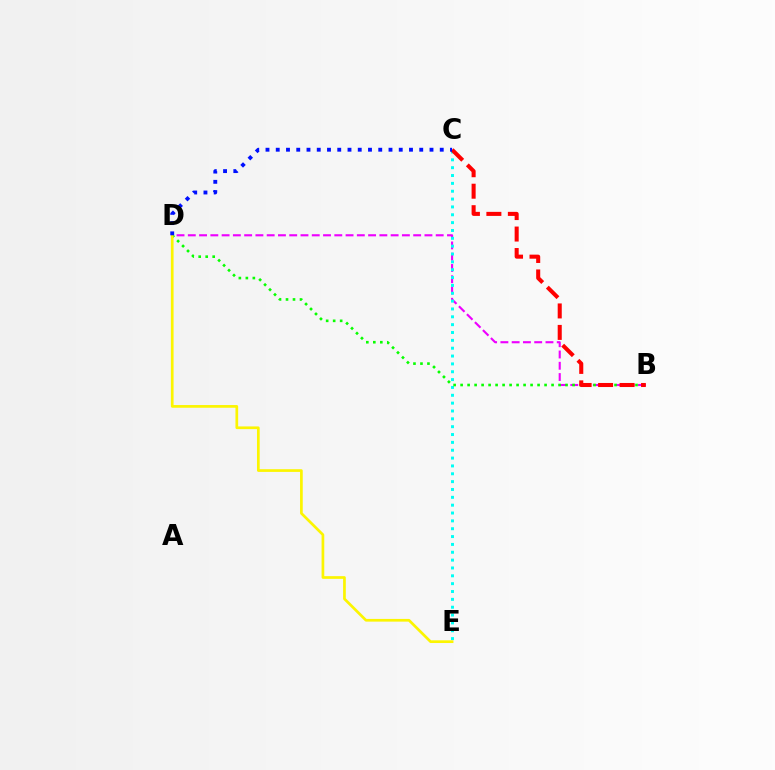{('B', 'D'): [{'color': '#ee00ff', 'line_style': 'dashed', 'thickness': 1.53}, {'color': '#08ff00', 'line_style': 'dotted', 'thickness': 1.9}], ('C', 'E'): [{'color': '#00fff6', 'line_style': 'dotted', 'thickness': 2.13}], ('D', 'E'): [{'color': '#fcf500', 'line_style': 'solid', 'thickness': 1.95}], ('B', 'C'): [{'color': '#ff0000', 'line_style': 'dashed', 'thickness': 2.92}], ('C', 'D'): [{'color': '#0010ff', 'line_style': 'dotted', 'thickness': 2.78}]}